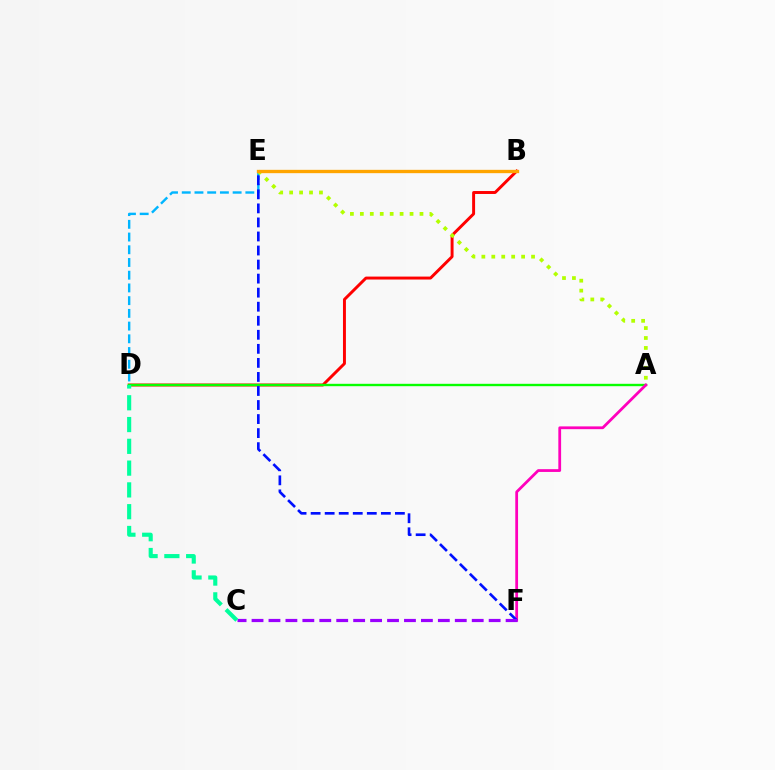{('B', 'D'): [{'color': '#ff0000', 'line_style': 'solid', 'thickness': 2.12}], ('A', 'D'): [{'color': '#08ff00', 'line_style': 'solid', 'thickness': 1.71}], ('A', 'F'): [{'color': '#ff00bd', 'line_style': 'solid', 'thickness': 2.0}], ('D', 'E'): [{'color': '#00b5ff', 'line_style': 'dashed', 'thickness': 1.73}], ('E', 'F'): [{'color': '#0010ff', 'line_style': 'dashed', 'thickness': 1.91}], ('C', 'F'): [{'color': '#9b00ff', 'line_style': 'dashed', 'thickness': 2.3}], ('C', 'D'): [{'color': '#00ff9d', 'line_style': 'dashed', 'thickness': 2.96}], ('A', 'E'): [{'color': '#b3ff00', 'line_style': 'dotted', 'thickness': 2.7}], ('B', 'E'): [{'color': '#ffa500', 'line_style': 'solid', 'thickness': 2.4}]}